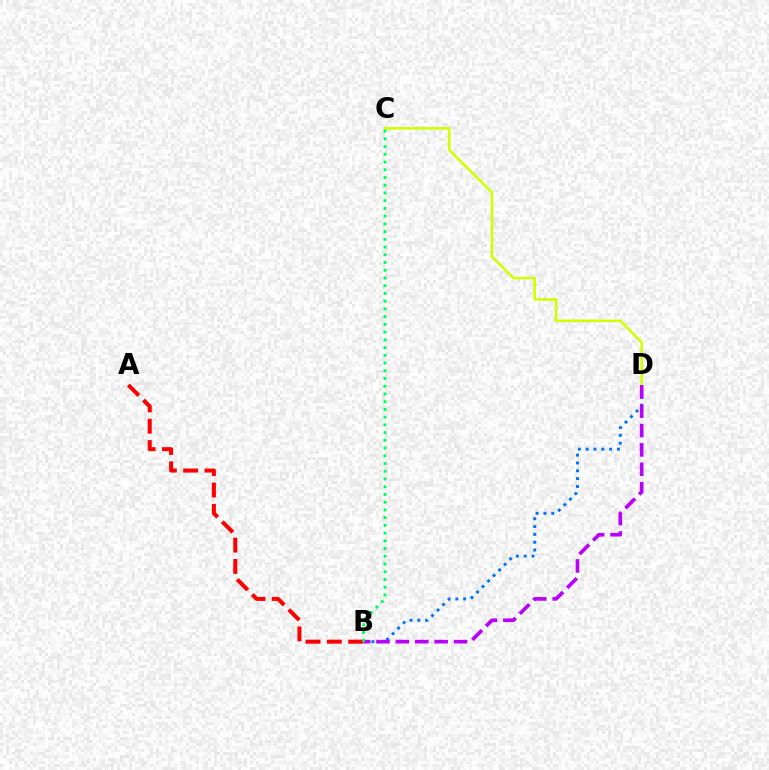{('C', 'D'): [{'color': '#d1ff00', 'line_style': 'solid', 'thickness': 1.86}], ('B', 'D'): [{'color': '#0074ff', 'line_style': 'dotted', 'thickness': 2.12}, {'color': '#b900ff', 'line_style': 'dashed', 'thickness': 2.63}], ('A', 'B'): [{'color': '#ff0000', 'line_style': 'dashed', 'thickness': 2.9}], ('B', 'C'): [{'color': '#00ff5c', 'line_style': 'dotted', 'thickness': 2.1}]}